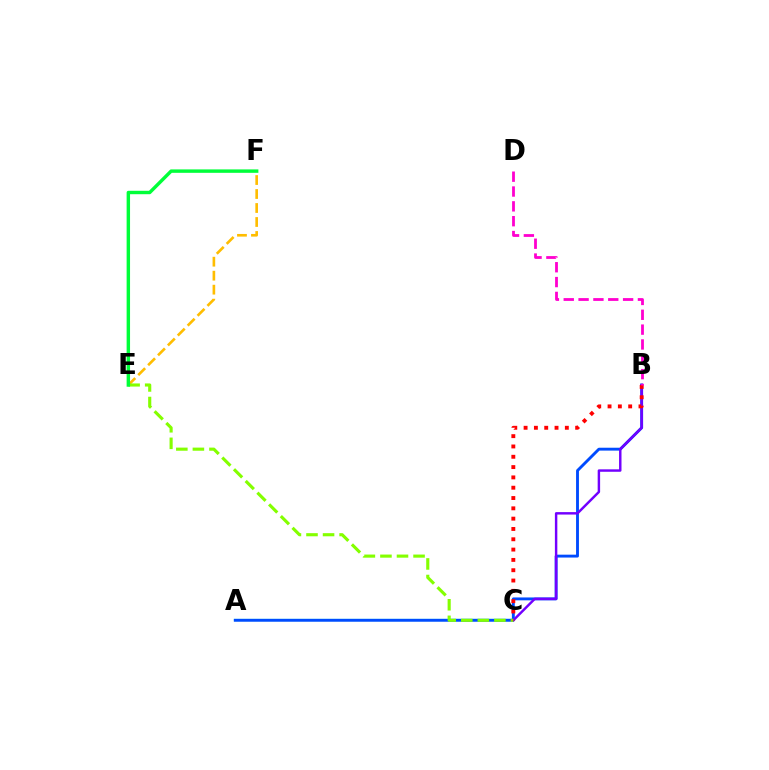{('A', 'C'): [{'color': '#00fff6', 'line_style': 'solid', 'thickness': 1.59}], ('E', 'F'): [{'color': '#ffbd00', 'line_style': 'dashed', 'thickness': 1.9}, {'color': '#00ff39', 'line_style': 'solid', 'thickness': 2.47}], ('A', 'B'): [{'color': '#004bff', 'line_style': 'solid', 'thickness': 2.07}], ('B', 'C'): [{'color': '#7200ff', 'line_style': 'solid', 'thickness': 1.76}, {'color': '#ff0000', 'line_style': 'dotted', 'thickness': 2.8}], ('C', 'E'): [{'color': '#84ff00', 'line_style': 'dashed', 'thickness': 2.25}], ('B', 'D'): [{'color': '#ff00cf', 'line_style': 'dashed', 'thickness': 2.02}]}